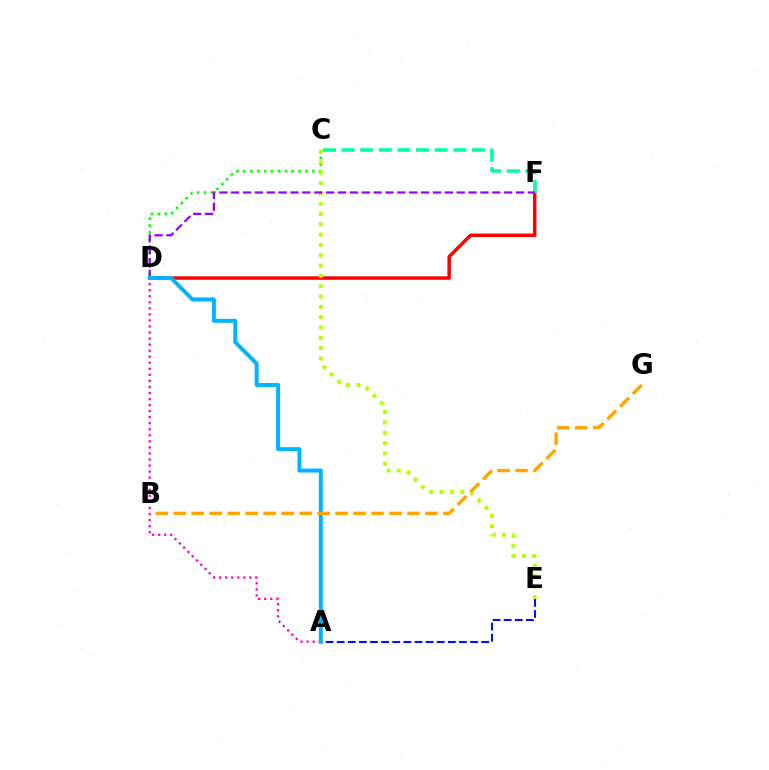{('D', 'F'): [{'color': '#ff0000', 'line_style': 'solid', 'thickness': 2.5}, {'color': '#9b00ff', 'line_style': 'dashed', 'thickness': 1.61}], ('C', 'D'): [{'color': '#08ff00', 'line_style': 'dotted', 'thickness': 1.87}], ('A', 'D'): [{'color': '#ff00bd', 'line_style': 'dotted', 'thickness': 1.64}, {'color': '#00b5ff', 'line_style': 'solid', 'thickness': 2.87}], ('C', 'E'): [{'color': '#b3ff00', 'line_style': 'dotted', 'thickness': 2.8}], ('C', 'F'): [{'color': '#00ff9d', 'line_style': 'dashed', 'thickness': 2.53}], ('A', 'E'): [{'color': '#0010ff', 'line_style': 'dashed', 'thickness': 1.51}], ('B', 'G'): [{'color': '#ffa500', 'line_style': 'dashed', 'thickness': 2.44}]}